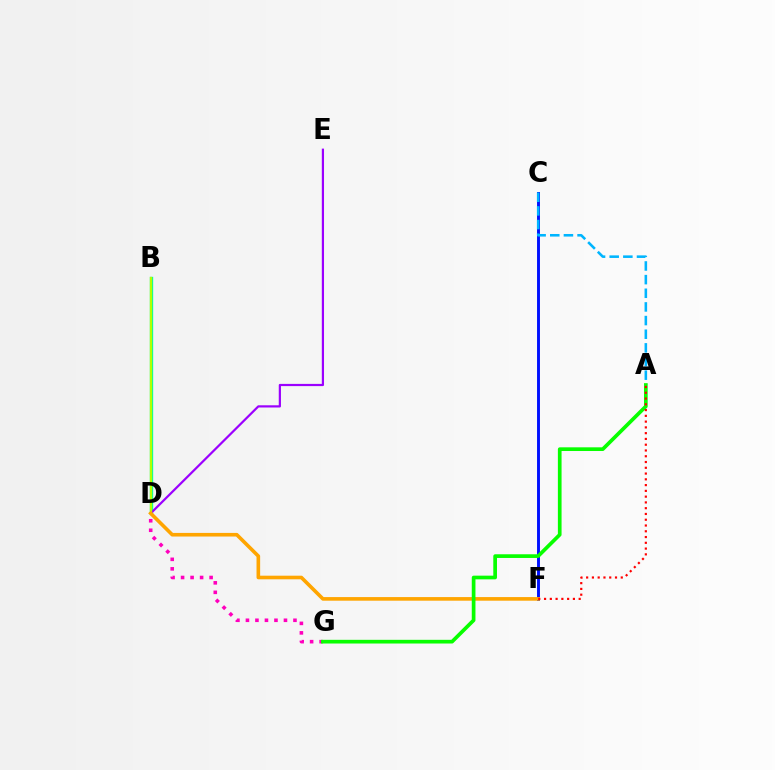{('C', 'F'): [{'color': '#0010ff', 'line_style': 'solid', 'thickness': 2.1}], ('B', 'D'): [{'color': '#00ff9d', 'line_style': 'solid', 'thickness': 2.4}, {'color': '#b3ff00', 'line_style': 'solid', 'thickness': 1.68}], ('D', 'E'): [{'color': '#9b00ff', 'line_style': 'solid', 'thickness': 1.59}], ('A', 'C'): [{'color': '#00b5ff', 'line_style': 'dashed', 'thickness': 1.85}], ('D', 'F'): [{'color': '#ffa500', 'line_style': 'solid', 'thickness': 2.6}], ('D', 'G'): [{'color': '#ff00bd', 'line_style': 'dotted', 'thickness': 2.58}], ('A', 'G'): [{'color': '#08ff00', 'line_style': 'solid', 'thickness': 2.66}], ('A', 'F'): [{'color': '#ff0000', 'line_style': 'dotted', 'thickness': 1.57}]}